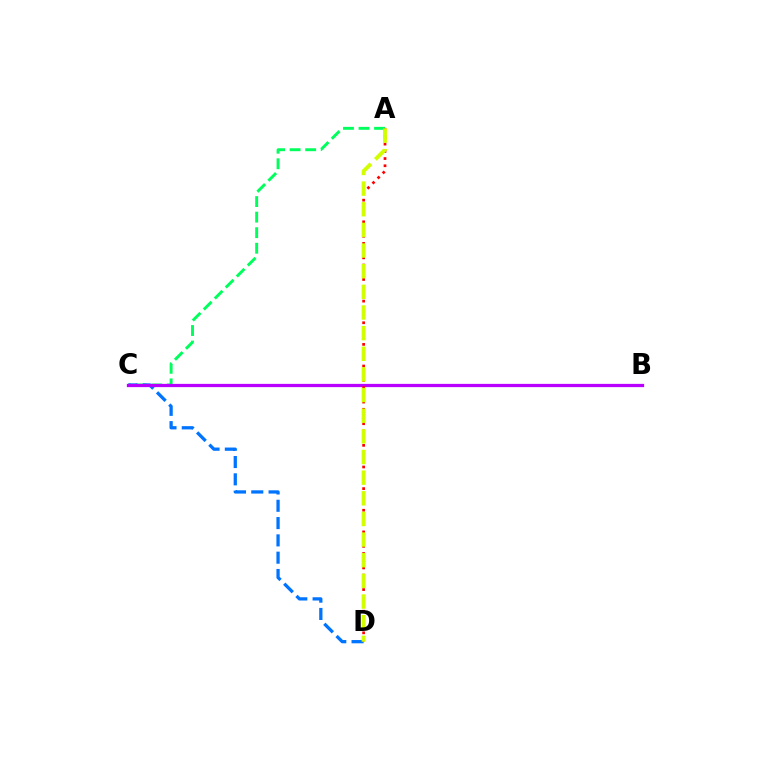{('A', 'C'): [{'color': '#00ff5c', 'line_style': 'dashed', 'thickness': 2.11}], ('C', 'D'): [{'color': '#0074ff', 'line_style': 'dashed', 'thickness': 2.35}], ('B', 'C'): [{'color': '#b900ff', 'line_style': 'solid', 'thickness': 2.35}], ('A', 'D'): [{'color': '#ff0000', 'line_style': 'dotted', 'thickness': 1.96}, {'color': '#d1ff00', 'line_style': 'dashed', 'thickness': 2.8}]}